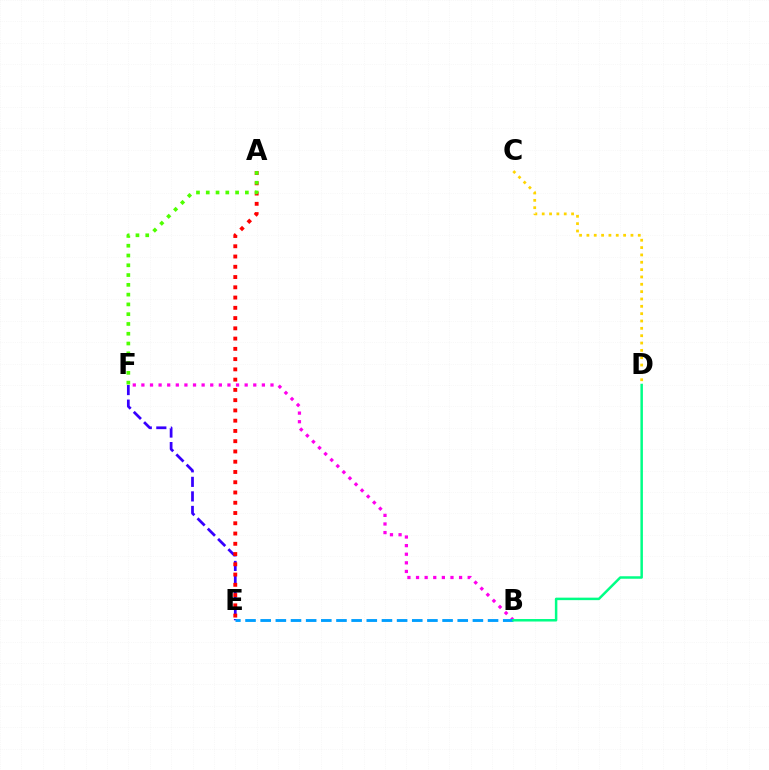{('E', 'F'): [{'color': '#3700ff', 'line_style': 'dashed', 'thickness': 1.98}], ('B', 'F'): [{'color': '#ff00ed', 'line_style': 'dotted', 'thickness': 2.34}], ('C', 'D'): [{'color': '#ffd500', 'line_style': 'dotted', 'thickness': 1.99}], ('A', 'E'): [{'color': '#ff0000', 'line_style': 'dotted', 'thickness': 2.79}], ('B', 'E'): [{'color': '#009eff', 'line_style': 'dashed', 'thickness': 2.06}], ('B', 'D'): [{'color': '#00ff86', 'line_style': 'solid', 'thickness': 1.79}], ('A', 'F'): [{'color': '#4fff00', 'line_style': 'dotted', 'thickness': 2.66}]}